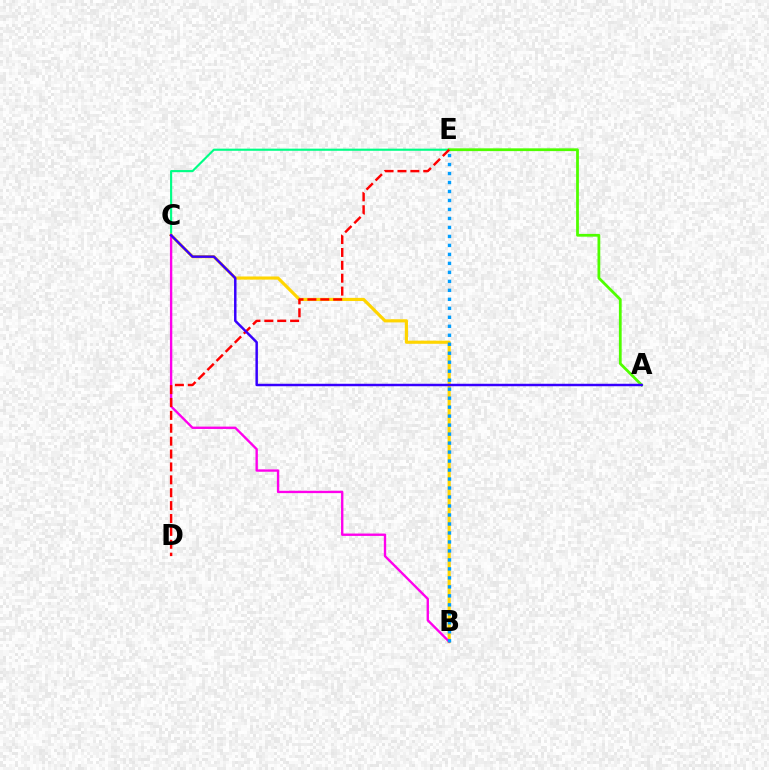{('C', 'E'): [{'color': '#00ff86', 'line_style': 'solid', 'thickness': 1.55}], ('B', 'C'): [{'color': '#ffd500', 'line_style': 'solid', 'thickness': 2.27}, {'color': '#ff00ed', 'line_style': 'solid', 'thickness': 1.7}], ('B', 'E'): [{'color': '#009eff', 'line_style': 'dotted', 'thickness': 2.44}], ('A', 'E'): [{'color': '#4fff00', 'line_style': 'solid', 'thickness': 2.0}], ('D', 'E'): [{'color': '#ff0000', 'line_style': 'dashed', 'thickness': 1.75}], ('A', 'C'): [{'color': '#3700ff', 'line_style': 'solid', 'thickness': 1.78}]}